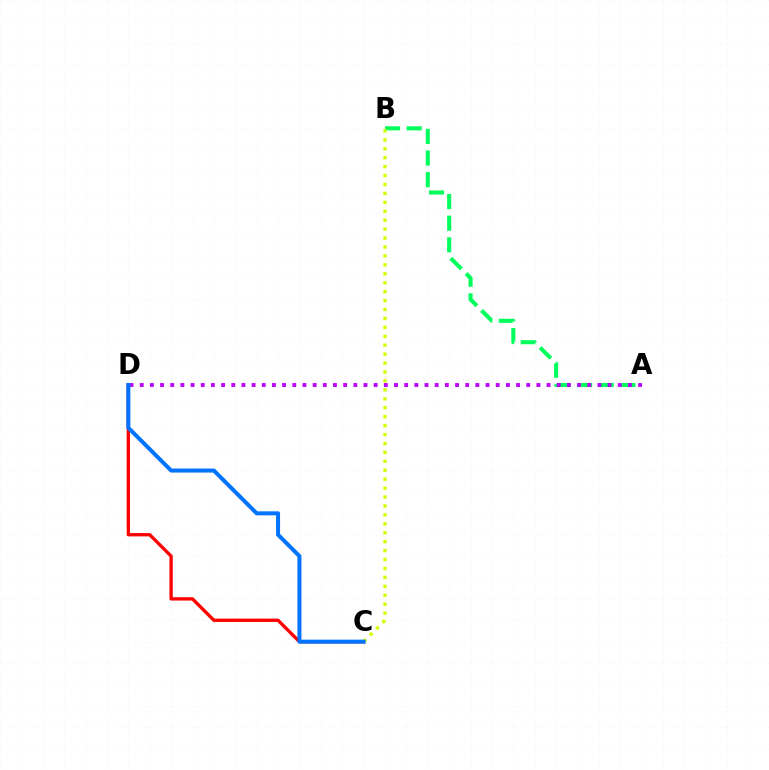{('A', 'B'): [{'color': '#00ff5c', 'line_style': 'dashed', 'thickness': 2.94}], ('C', 'D'): [{'color': '#ff0000', 'line_style': 'solid', 'thickness': 2.4}, {'color': '#0074ff', 'line_style': 'solid', 'thickness': 2.89}], ('A', 'D'): [{'color': '#b900ff', 'line_style': 'dotted', 'thickness': 2.76}], ('B', 'C'): [{'color': '#d1ff00', 'line_style': 'dotted', 'thickness': 2.43}]}